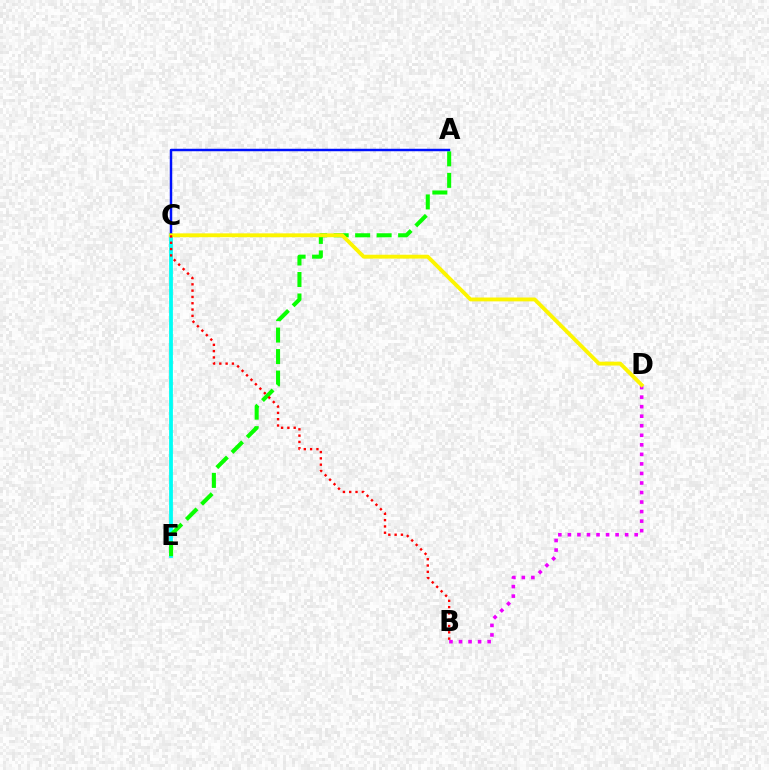{('C', 'E'): [{'color': '#00fff6', 'line_style': 'solid', 'thickness': 2.73}], ('A', 'E'): [{'color': '#08ff00', 'line_style': 'dashed', 'thickness': 2.92}], ('A', 'C'): [{'color': '#0010ff', 'line_style': 'solid', 'thickness': 1.77}], ('B', 'D'): [{'color': '#ee00ff', 'line_style': 'dotted', 'thickness': 2.59}], ('C', 'D'): [{'color': '#fcf500', 'line_style': 'solid', 'thickness': 2.78}], ('B', 'C'): [{'color': '#ff0000', 'line_style': 'dotted', 'thickness': 1.71}]}